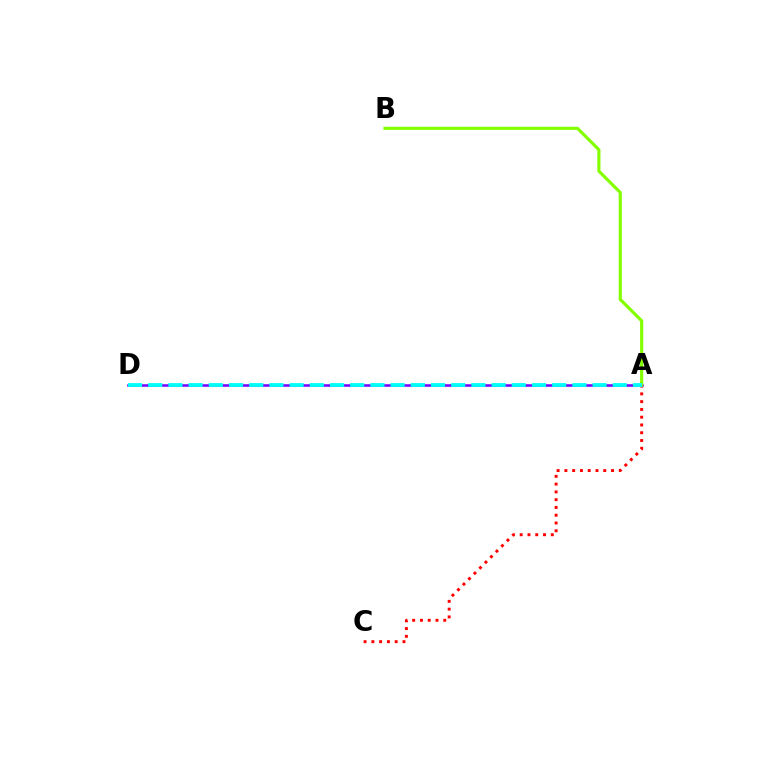{('A', 'C'): [{'color': '#ff0000', 'line_style': 'dotted', 'thickness': 2.11}], ('A', 'D'): [{'color': '#7200ff', 'line_style': 'solid', 'thickness': 1.82}, {'color': '#00fff6', 'line_style': 'dashed', 'thickness': 2.74}], ('A', 'B'): [{'color': '#84ff00', 'line_style': 'solid', 'thickness': 2.27}]}